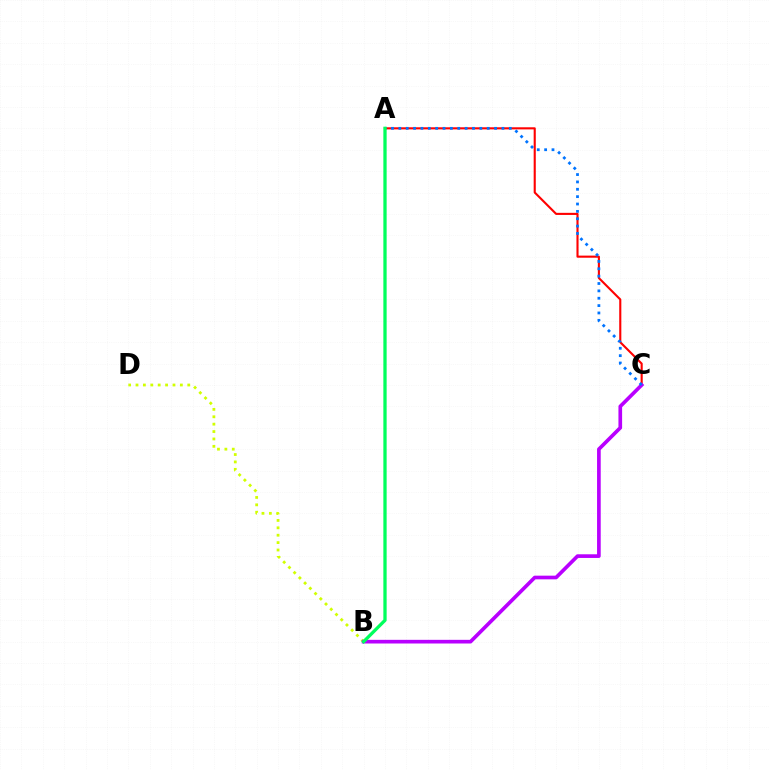{('A', 'C'): [{'color': '#ff0000', 'line_style': 'solid', 'thickness': 1.52}, {'color': '#0074ff', 'line_style': 'dotted', 'thickness': 2.0}], ('B', 'D'): [{'color': '#d1ff00', 'line_style': 'dotted', 'thickness': 2.01}], ('B', 'C'): [{'color': '#b900ff', 'line_style': 'solid', 'thickness': 2.64}], ('A', 'B'): [{'color': '#00ff5c', 'line_style': 'solid', 'thickness': 2.37}]}